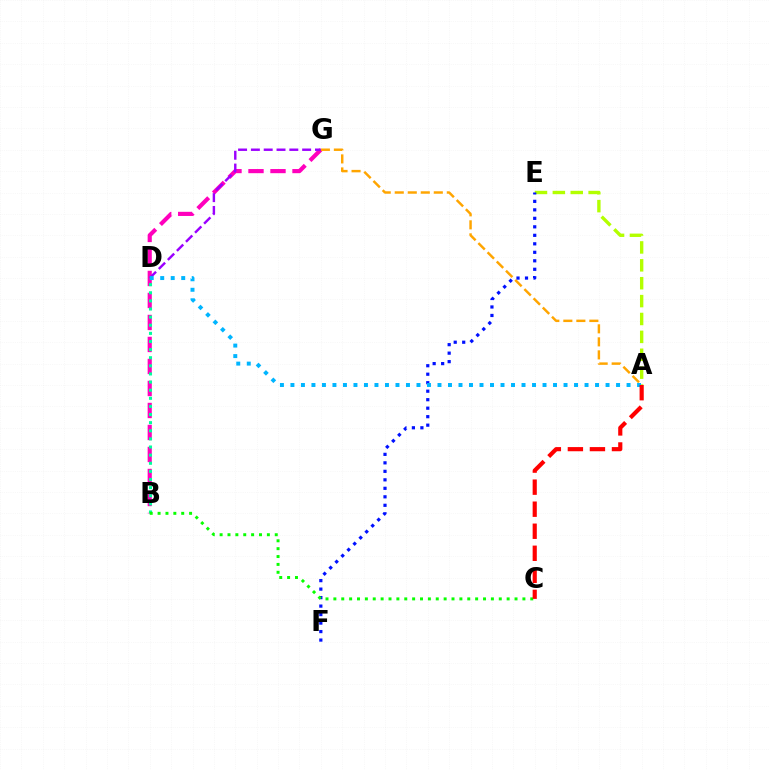{('B', 'G'): [{'color': '#ff00bd', 'line_style': 'dashed', 'thickness': 2.99}], ('A', 'E'): [{'color': '#b3ff00', 'line_style': 'dashed', 'thickness': 2.43}], ('B', 'D'): [{'color': '#00ff9d', 'line_style': 'dotted', 'thickness': 2.21}], ('A', 'G'): [{'color': '#ffa500', 'line_style': 'dashed', 'thickness': 1.77}], ('D', 'G'): [{'color': '#9b00ff', 'line_style': 'dashed', 'thickness': 1.74}], ('E', 'F'): [{'color': '#0010ff', 'line_style': 'dotted', 'thickness': 2.31}], ('A', 'D'): [{'color': '#00b5ff', 'line_style': 'dotted', 'thickness': 2.85}], ('B', 'C'): [{'color': '#08ff00', 'line_style': 'dotted', 'thickness': 2.14}], ('A', 'C'): [{'color': '#ff0000', 'line_style': 'dashed', 'thickness': 2.99}]}